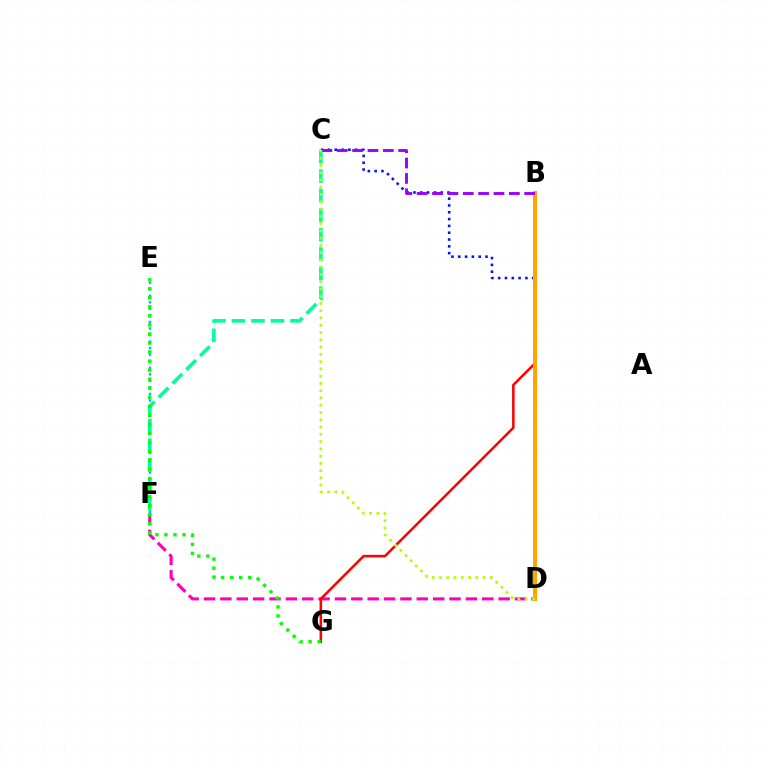{('D', 'F'): [{'color': '#ff00bd', 'line_style': 'dashed', 'thickness': 2.22}], ('E', 'F'): [{'color': '#00b5ff', 'line_style': 'dotted', 'thickness': 1.78}], ('B', 'G'): [{'color': '#ff0000', 'line_style': 'solid', 'thickness': 1.83}], ('C', 'F'): [{'color': '#00ff9d', 'line_style': 'dashed', 'thickness': 2.65}], ('C', 'D'): [{'color': '#0010ff', 'line_style': 'dotted', 'thickness': 1.85}, {'color': '#b3ff00', 'line_style': 'dotted', 'thickness': 1.97}], ('B', 'D'): [{'color': '#ffa500', 'line_style': 'solid', 'thickness': 2.92}], ('B', 'C'): [{'color': '#9b00ff', 'line_style': 'dashed', 'thickness': 2.09}], ('E', 'G'): [{'color': '#08ff00', 'line_style': 'dotted', 'thickness': 2.46}]}